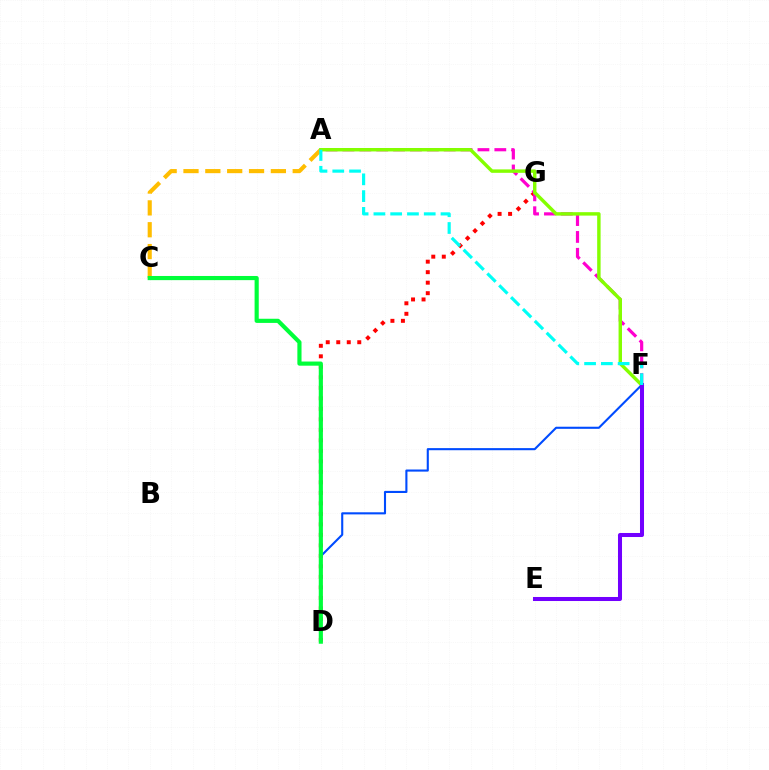{('D', 'G'): [{'color': '#ff0000', 'line_style': 'dotted', 'thickness': 2.85}], ('A', 'F'): [{'color': '#ff00cf', 'line_style': 'dashed', 'thickness': 2.29}, {'color': '#84ff00', 'line_style': 'solid', 'thickness': 2.47}, {'color': '#00fff6', 'line_style': 'dashed', 'thickness': 2.28}], ('A', 'C'): [{'color': '#ffbd00', 'line_style': 'dashed', 'thickness': 2.97}], ('D', 'F'): [{'color': '#004bff', 'line_style': 'solid', 'thickness': 1.51}], ('E', 'F'): [{'color': '#7200ff', 'line_style': 'solid', 'thickness': 2.9}], ('C', 'D'): [{'color': '#00ff39', 'line_style': 'solid', 'thickness': 2.99}]}